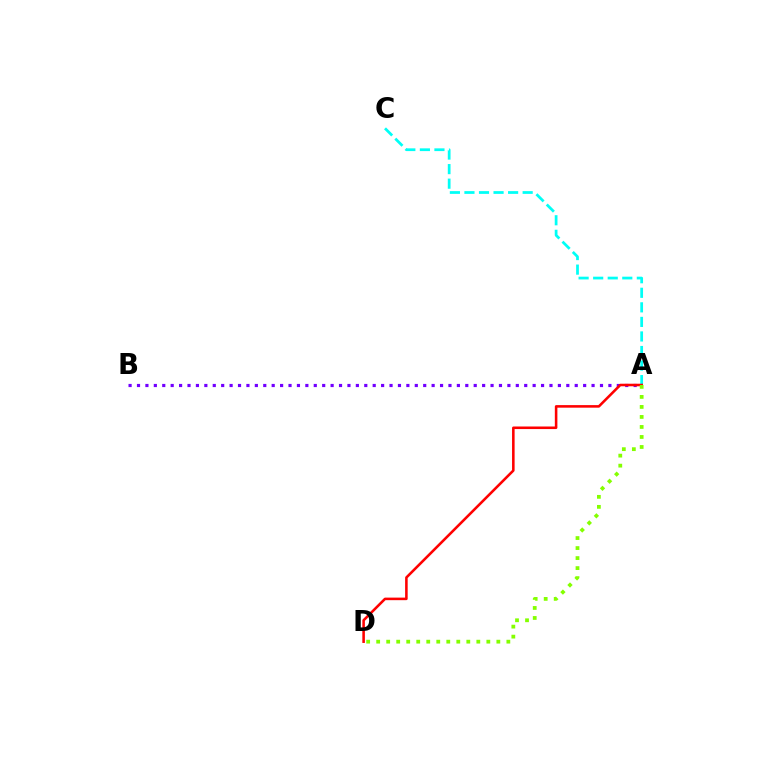{('A', 'C'): [{'color': '#00fff6', 'line_style': 'dashed', 'thickness': 1.98}], ('A', 'B'): [{'color': '#7200ff', 'line_style': 'dotted', 'thickness': 2.29}], ('A', 'D'): [{'color': '#ff0000', 'line_style': 'solid', 'thickness': 1.85}, {'color': '#84ff00', 'line_style': 'dotted', 'thickness': 2.72}]}